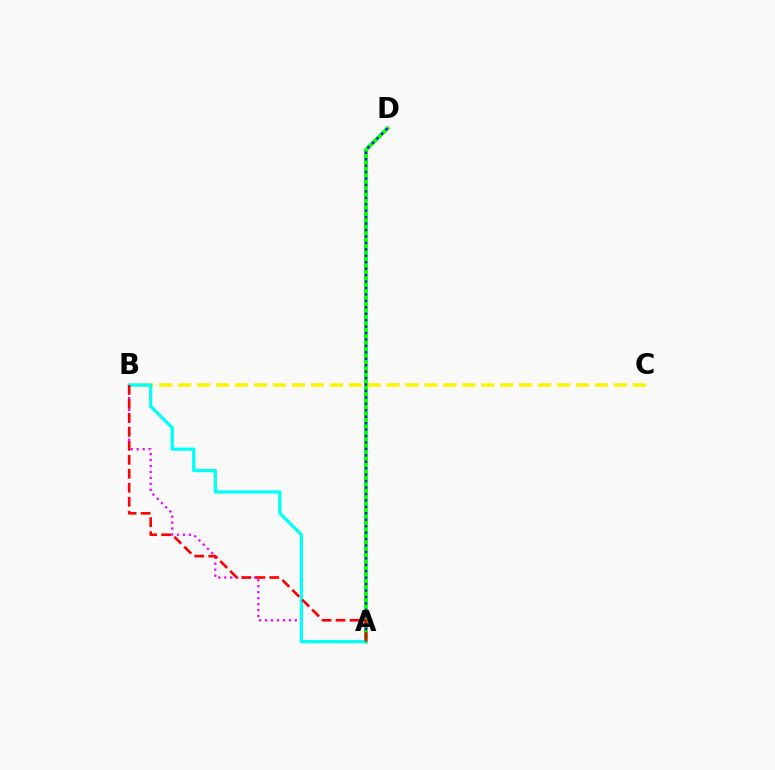{('A', 'B'): [{'color': '#ee00ff', 'line_style': 'dotted', 'thickness': 1.62}, {'color': '#00fff6', 'line_style': 'solid', 'thickness': 2.35}, {'color': '#ff0000', 'line_style': 'dashed', 'thickness': 1.9}], ('A', 'D'): [{'color': '#08ff00', 'line_style': 'solid', 'thickness': 2.77}, {'color': '#0010ff', 'line_style': 'dotted', 'thickness': 1.75}], ('B', 'C'): [{'color': '#fcf500', 'line_style': 'dashed', 'thickness': 2.57}]}